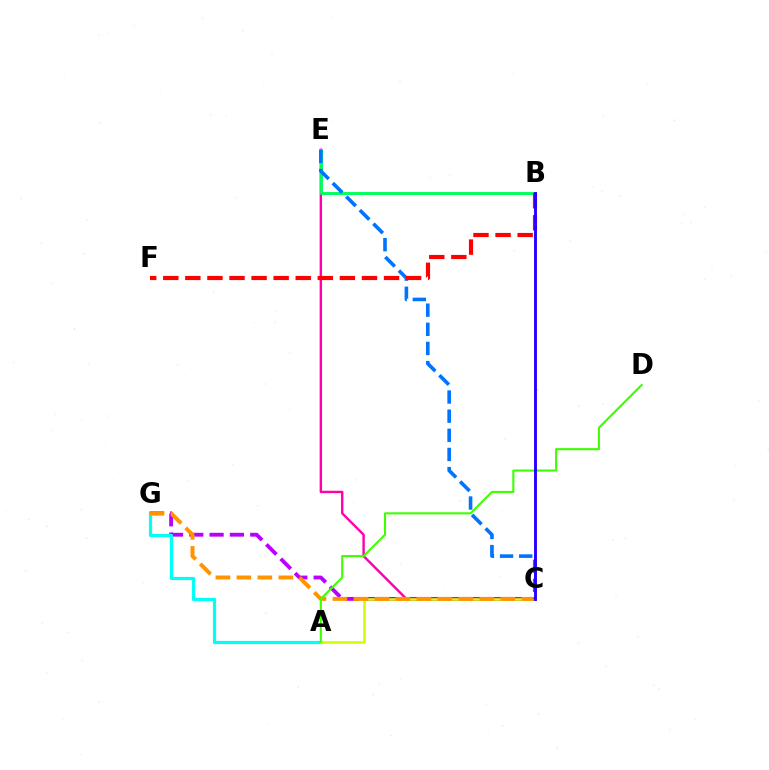{('C', 'G'): [{'color': '#b900ff', 'line_style': 'dashed', 'thickness': 2.76}, {'color': '#ff9400', 'line_style': 'dashed', 'thickness': 2.85}], ('A', 'G'): [{'color': '#00fff6', 'line_style': 'solid', 'thickness': 2.31}], ('C', 'E'): [{'color': '#ff00ac', 'line_style': 'solid', 'thickness': 1.73}, {'color': '#0074ff', 'line_style': 'dashed', 'thickness': 2.6}], ('B', 'E'): [{'color': '#00ff5c', 'line_style': 'solid', 'thickness': 2.1}], ('A', 'C'): [{'color': '#d1ff00', 'line_style': 'solid', 'thickness': 1.86}], ('B', 'F'): [{'color': '#ff0000', 'line_style': 'dashed', 'thickness': 3.0}], ('A', 'D'): [{'color': '#3dff00', 'line_style': 'solid', 'thickness': 1.5}], ('B', 'C'): [{'color': '#2500ff', 'line_style': 'solid', 'thickness': 2.08}]}